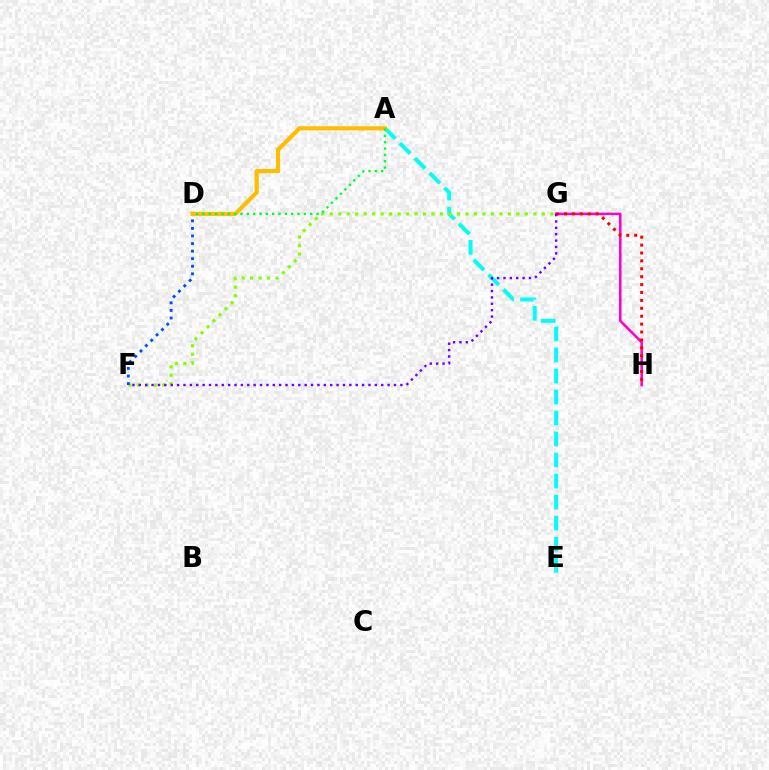{('G', 'H'): [{'color': '#ff00cf', 'line_style': 'solid', 'thickness': 1.83}, {'color': '#ff0000', 'line_style': 'dotted', 'thickness': 2.15}], ('A', 'E'): [{'color': '#00fff6', 'line_style': 'dashed', 'thickness': 2.86}], ('F', 'G'): [{'color': '#84ff00', 'line_style': 'dotted', 'thickness': 2.3}, {'color': '#7200ff', 'line_style': 'dotted', 'thickness': 1.73}], ('D', 'F'): [{'color': '#004bff', 'line_style': 'dotted', 'thickness': 2.06}], ('A', 'D'): [{'color': '#ffbd00', 'line_style': 'solid', 'thickness': 2.98}, {'color': '#00ff39', 'line_style': 'dotted', 'thickness': 1.72}]}